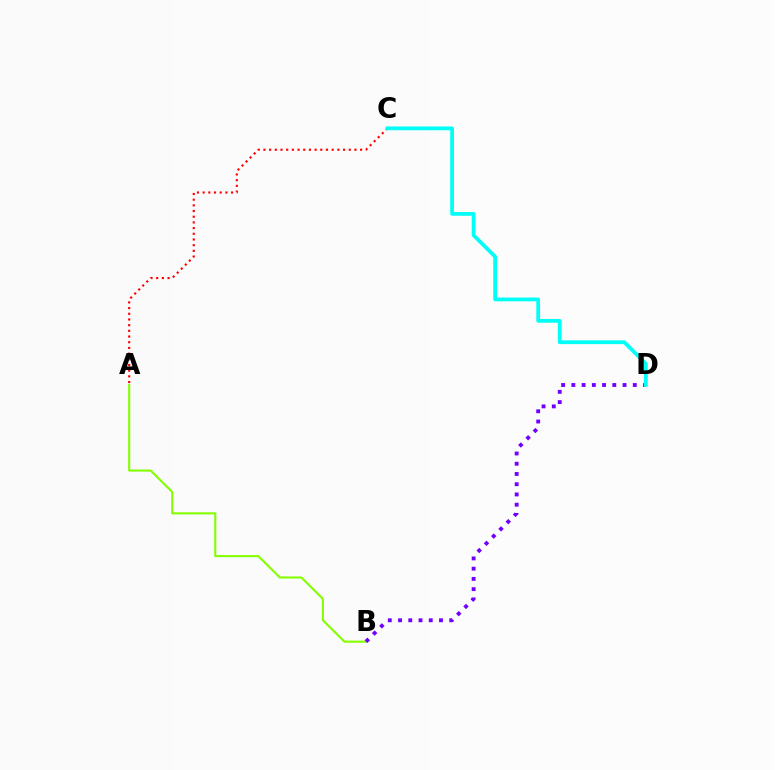{('A', 'B'): [{'color': '#84ff00', 'line_style': 'solid', 'thickness': 1.51}], ('A', 'C'): [{'color': '#ff0000', 'line_style': 'dotted', 'thickness': 1.55}], ('B', 'D'): [{'color': '#7200ff', 'line_style': 'dotted', 'thickness': 2.78}], ('C', 'D'): [{'color': '#00fff6', 'line_style': 'solid', 'thickness': 2.71}]}